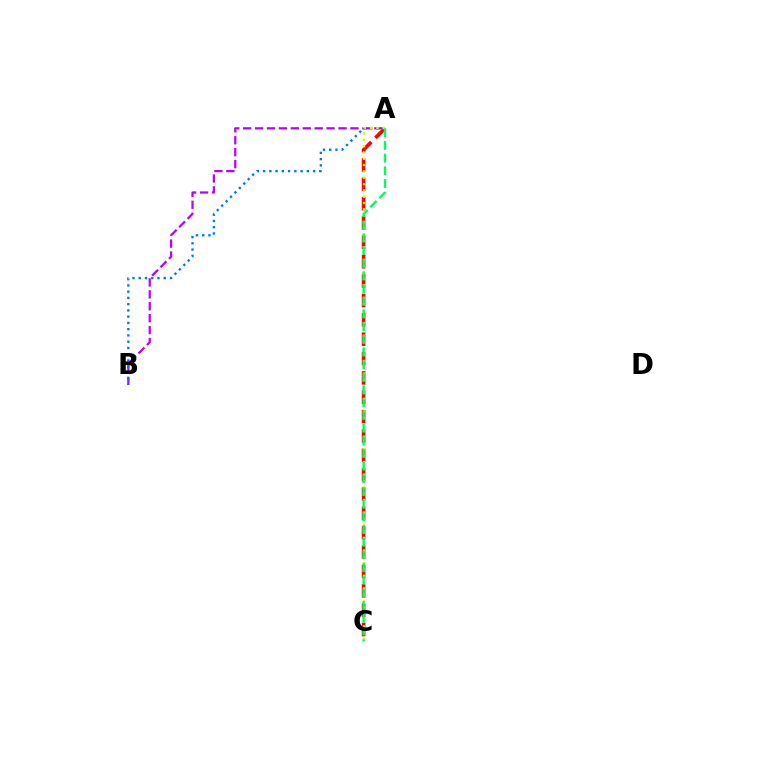{('A', 'B'): [{'color': '#b900ff', 'line_style': 'dashed', 'thickness': 1.62}, {'color': '#0074ff', 'line_style': 'dotted', 'thickness': 1.7}], ('A', 'C'): [{'color': '#ff0000', 'line_style': 'dashed', 'thickness': 2.63}, {'color': '#d1ff00', 'line_style': 'dotted', 'thickness': 1.72}, {'color': '#00ff5c', 'line_style': 'dashed', 'thickness': 1.72}]}